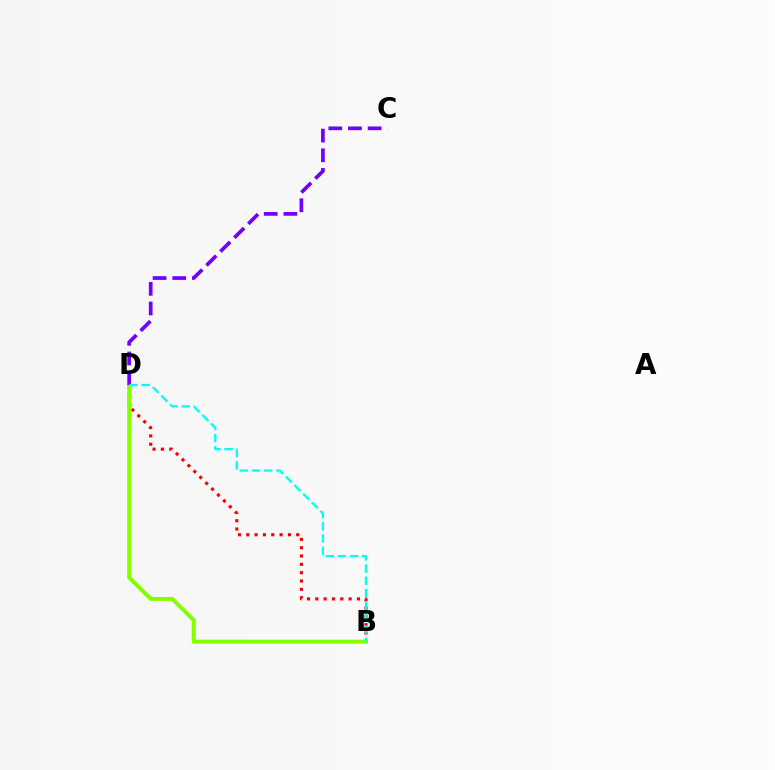{('B', 'D'): [{'color': '#ff0000', 'line_style': 'dotted', 'thickness': 2.26}, {'color': '#84ff00', 'line_style': 'solid', 'thickness': 2.84}, {'color': '#00fff6', 'line_style': 'dashed', 'thickness': 1.66}], ('C', 'D'): [{'color': '#7200ff', 'line_style': 'dashed', 'thickness': 2.67}]}